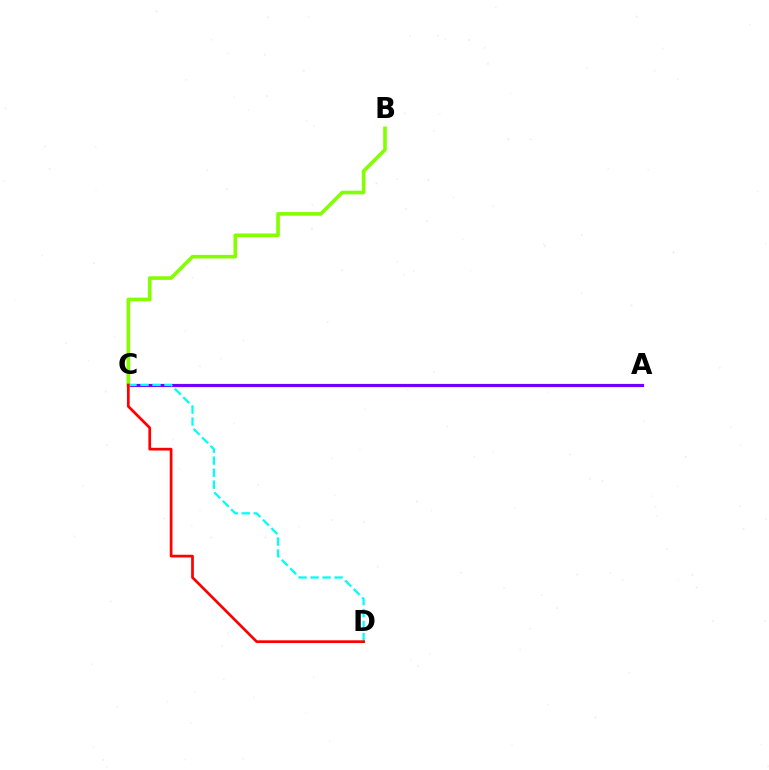{('A', 'C'): [{'color': '#7200ff', 'line_style': 'solid', 'thickness': 2.29}], ('C', 'D'): [{'color': '#00fff6', 'line_style': 'dashed', 'thickness': 1.63}, {'color': '#ff0000', 'line_style': 'solid', 'thickness': 1.96}], ('B', 'C'): [{'color': '#84ff00', 'line_style': 'solid', 'thickness': 2.61}]}